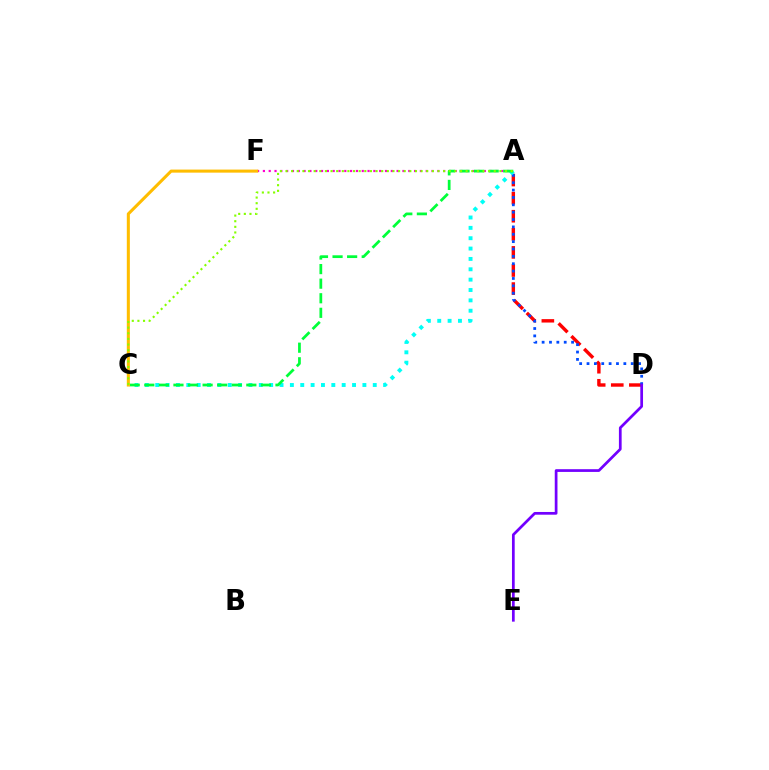{('A', 'D'): [{'color': '#ff0000', 'line_style': 'dashed', 'thickness': 2.46}, {'color': '#004bff', 'line_style': 'dotted', 'thickness': 2.0}], ('A', 'F'): [{'color': '#ff00cf', 'line_style': 'dotted', 'thickness': 1.58}], ('A', 'C'): [{'color': '#00fff6', 'line_style': 'dotted', 'thickness': 2.81}, {'color': '#00ff39', 'line_style': 'dashed', 'thickness': 1.98}, {'color': '#84ff00', 'line_style': 'dotted', 'thickness': 1.53}], ('D', 'E'): [{'color': '#7200ff', 'line_style': 'solid', 'thickness': 1.96}], ('C', 'F'): [{'color': '#ffbd00', 'line_style': 'solid', 'thickness': 2.2}]}